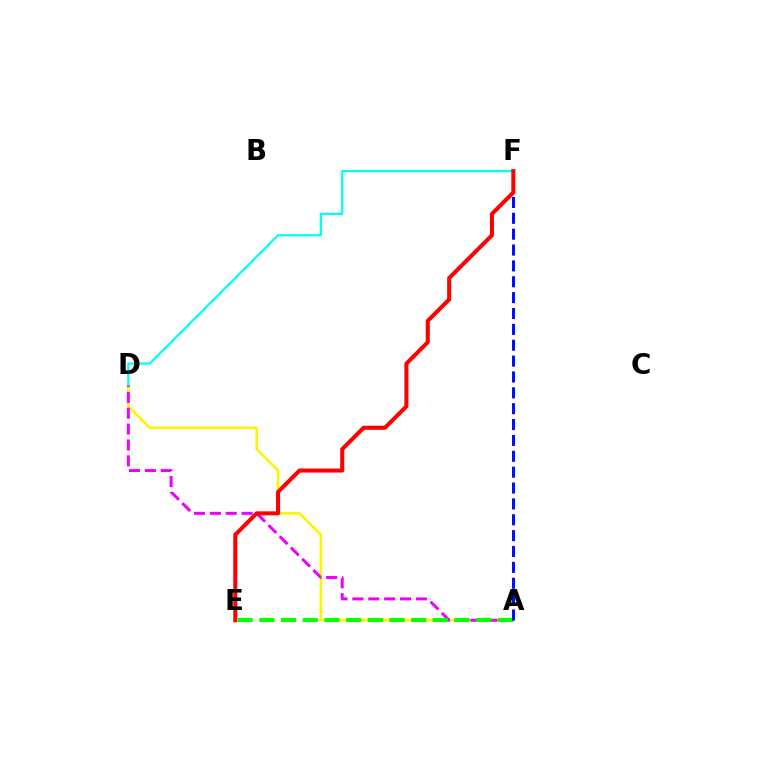{('A', 'D'): [{'color': '#fcf500', 'line_style': 'solid', 'thickness': 1.86}, {'color': '#ee00ff', 'line_style': 'dashed', 'thickness': 2.16}], ('A', 'E'): [{'color': '#08ff00', 'line_style': 'dashed', 'thickness': 2.95}], ('A', 'F'): [{'color': '#0010ff', 'line_style': 'dashed', 'thickness': 2.16}], ('D', 'F'): [{'color': '#00fff6', 'line_style': 'solid', 'thickness': 1.63}], ('E', 'F'): [{'color': '#ff0000', 'line_style': 'solid', 'thickness': 2.91}]}